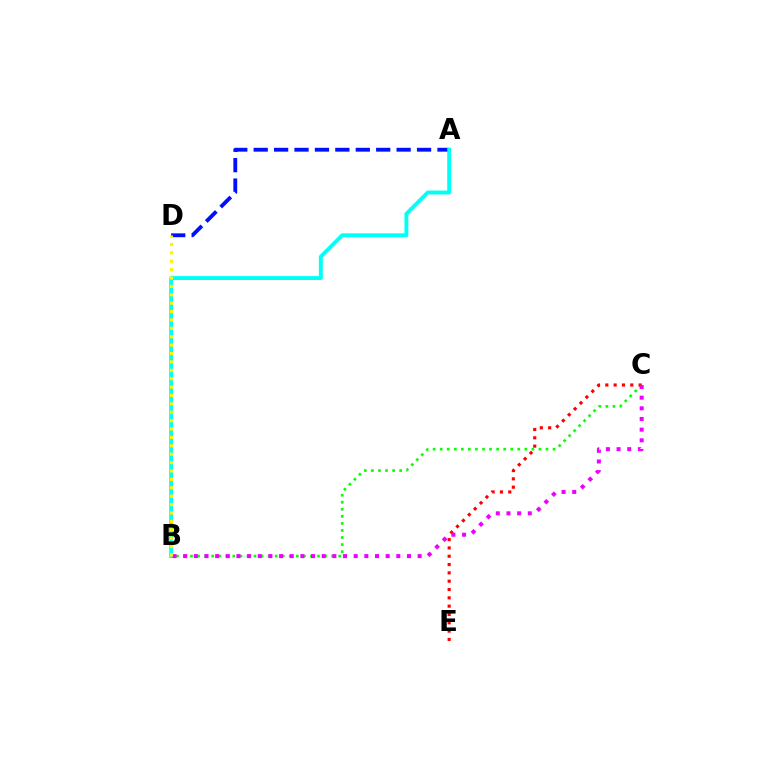{('B', 'C'): [{'color': '#08ff00', 'line_style': 'dotted', 'thickness': 1.92}, {'color': '#ee00ff', 'line_style': 'dotted', 'thickness': 2.9}], ('A', 'D'): [{'color': '#0010ff', 'line_style': 'dashed', 'thickness': 2.77}], ('A', 'B'): [{'color': '#00fff6', 'line_style': 'solid', 'thickness': 2.82}], ('C', 'E'): [{'color': '#ff0000', 'line_style': 'dotted', 'thickness': 2.26}], ('B', 'D'): [{'color': '#fcf500', 'line_style': 'dotted', 'thickness': 2.28}]}